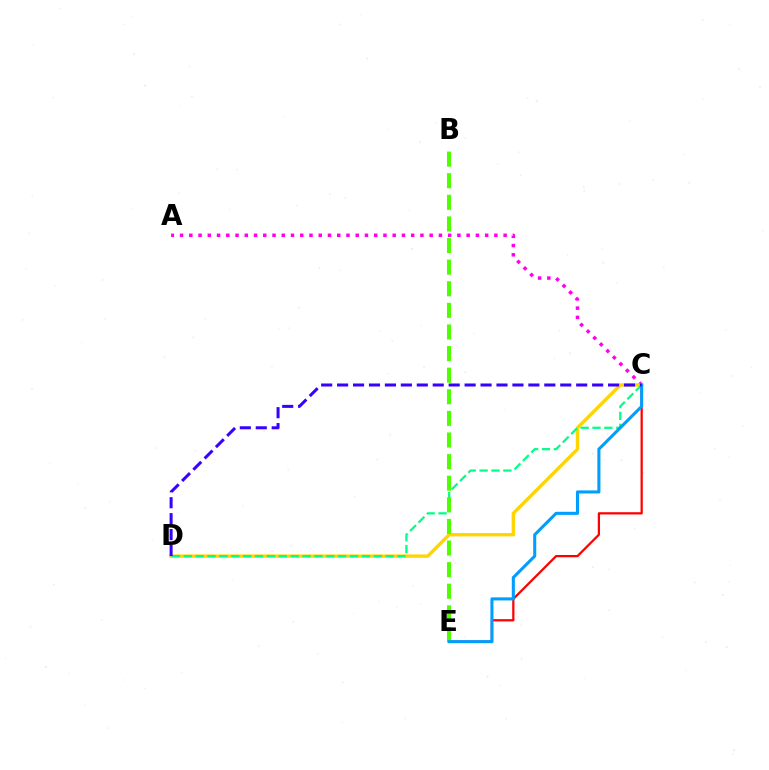{('C', 'E'): [{'color': '#ff0000', 'line_style': 'solid', 'thickness': 1.62}, {'color': '#009eff', 'line_style': 'solid', 'thickness': 2.21}], ('A', 'C'): [{'color': '#ff00ed', 'line_style': 'dotted', 'thickness': 2.51}], ('C', 'D'): [{'color': '#ffd500', 'line_style': 'solid', 'thickness': 2.45}, {'color': '#00ff86', 'line_style': 'dashed', 'thickness': 1.61}, {'color': '#3700ff', 'line_style': 'dashed', 'thickness': 2.17}], ('B', 'E'): [{'color': '#4fff00', 'line_style': 'dashed', 'thickness': 2.94}]}